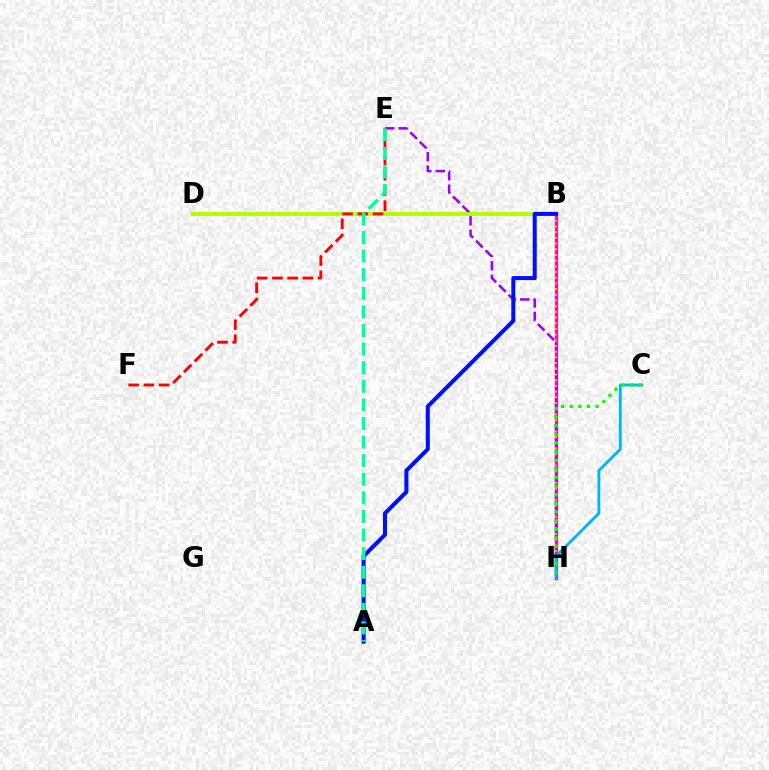{('B', 'H'): [{'color': '#ff00bd', 'line_style': 'solid', 'thickness': 2.33}, {'color': '#ffa500', 'line_style': 'dotted', 'thickness': 1.55}], ('E', 'H'): [{'color': '#9b00ff', 'line_style': 'dashed', 'thickness': 1.83}], ('B', 'D'): [{'color': '#b3ff00', 'line_style': 'solid', 'thickness': 2.84}], ('A', 'B'): [{'color': '#0010ff', 'line_style': 'solid', 'thickness': 2.91}], ('E', 'F'): [{'color': '#ff0000', 'line_style': 'dashed', 'thickness': 2.07}], ('C', 'H'): [{'color': '#00b5ff', 'line_style': 'solid', 'thickness': 2.05}, {'color': '#08ff00', 'line_style': 'dotted', 'thickness': 2.34}], ('A', 'E'): [{'color': '#00ff9d', 'line_style': 'dashed', 'thickness': 2.53}]}